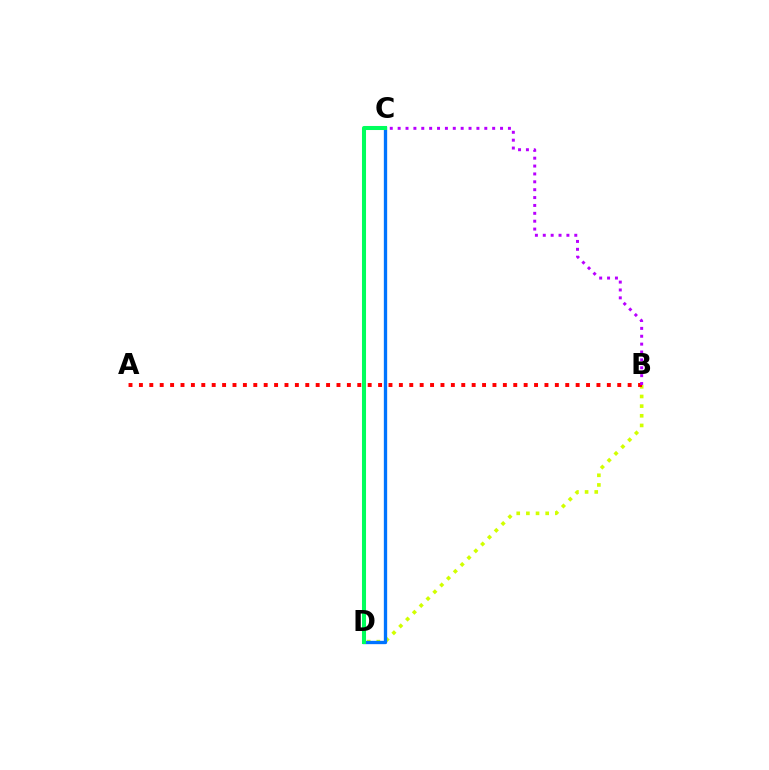{('B', 'D'): [{'color': '#d1ff00', 'line_style': 'dotted', 'thickness': 2.62}], ('A', 'B'): [{'color': '#ff0000', 'line_style': 'dotted', 'thickness': 2.83}], ('C', 'D'): [{'color': '#0074ff', 'line_style': 'solid', 'thickness': 2.39}, {'color': '#00ff5c', 'line_style': 'solid', 'thickness': 2.92}], ('B', 'C'): [{'color': '#b900ff', 'line_style': 'dotted', 'thickness': 2.14}]}